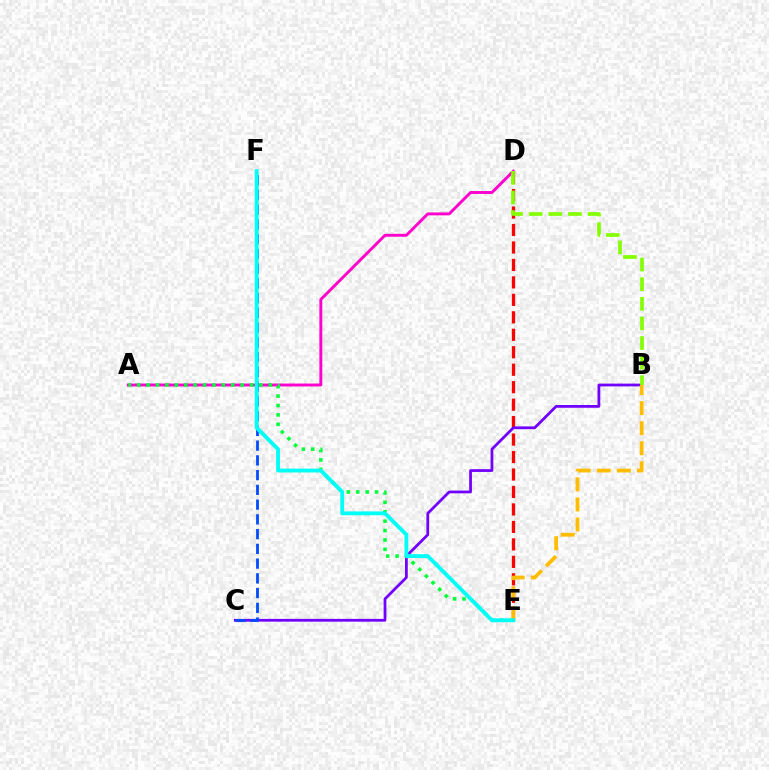{('A', 'D'): [{'color': '#ff00cf', 'line_style': 'solid', 'thickness': 2.09}], ('D', 'E'): [{'color': '#ff0000', 'line_style': 'dashed', 'thickness': 2.37}], ('B', 'C'): [{'color': '#7200ff', 'line_style': 'solid', 'thickness': 1.99}], ('B', 'D'): [{'color': '#84ff00', 'line_style': 'dashed', 'thickness': 2.66}], ('C', 'F'): [{'color': '#004bff', 'line_style': 'dashed', 'thickness': 2.0}], ('A', 'E'): [{'color': '#00ff39', 'line_style': 'dotted', 'thickness': 2.56}], ('B', 'E'): [{'color': '#ffbd00', 'line_style': 'dashed', 'thickness': 2.72}], ('E', 'F'): [{'color': '#00fff6', 'line_style': 'solid', 'thickness': 2.77}]}